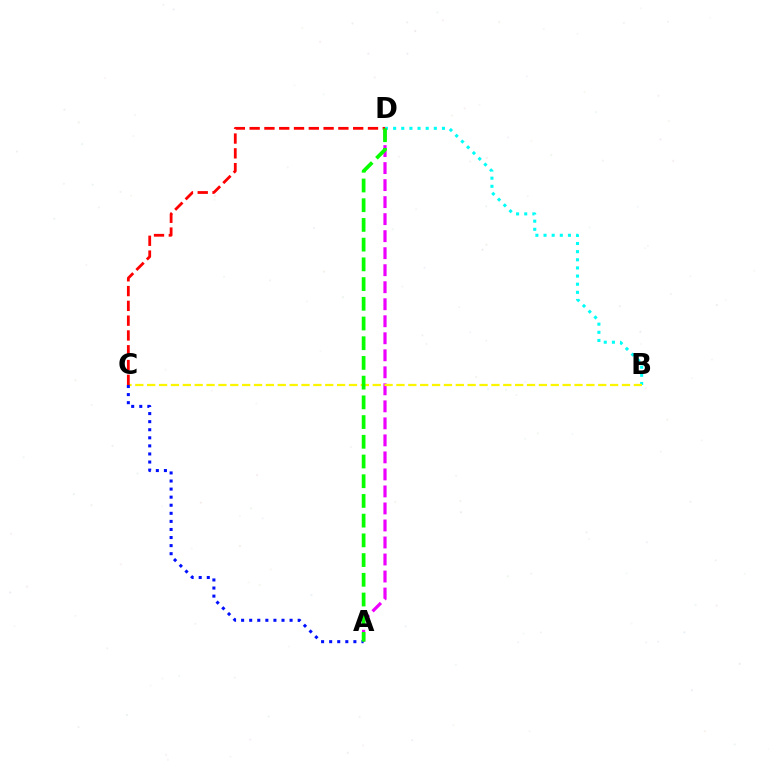{('B', 'D'): [{'color': '#00fff6', 'line_style': 'dotted', 'thickness': 2.21}], ('A', 'D'): [{'color': '#ee00ff', 'line_style': 'dashed', 'thickness': 2.31}, {'color': '#08ff00', 'line_style': 'dashed', 'thickness': 2.68}], ('B', 'C'): [{'color': '#fcf500', 'line_style': 'dashed', 'thickness': 1.61}], ('C', 'D'): [{'color': '#ff0000', 'line_style': 'dashed', 'thickness': 2.01}], ('A', 'C'): [{'color': '#0010ff', 'line_style': 'dotted', 'thickness': 2.19}]}